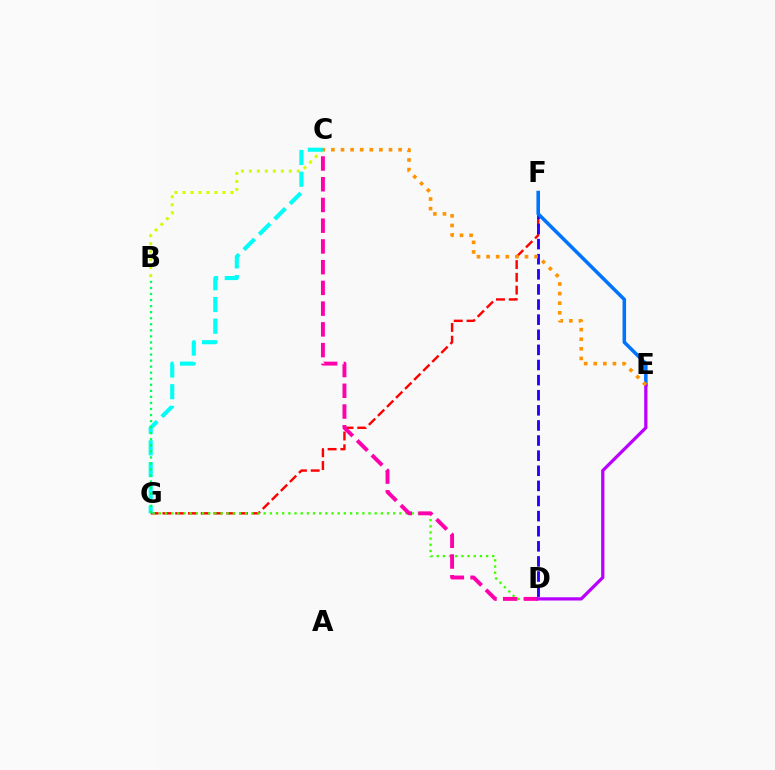{('F', 'G'): [{'color': '#ff0000', 'line_style': 'dashed', 'thickness': 1.73}], ('B', 'C'): [{'color': '#d1ff00', 'line_style': 'dotted', 'thickness': 2.17}], ('D', 'F'): [{'color': '#2500ff', 'line_style': 'dashed', 'thickness': 2.05}], ('D', 'G'): [{'color': '#3dff00', 'line_style': 'dotted', 'thickness': 1.68}], ('C', 'G'): [{'color': '#00fff6', 'line_style': 'dashed', 'thickness': 2.95}], ('C', 'D'): [{'color': '#ff00ac', 'line_style': 'dashed', 'thickness': 2.82}], ('B', 'G'): [{'color': '#00ff5c', 'line_style': 'dotted', 'thickness': 1.64}], ('E', 'F'): [{'color': '#0074ff', 'line_style': 'solid', 'thickness': 2.55}], ('D', 'E'): [{'color': '#b900ff', 'line_style': 'solid', 'thickness': 2.34}], ('C', 'E'): [{'color': '#ff9400', 'line_style': 'dotted', 'thickness': 2.61}]}